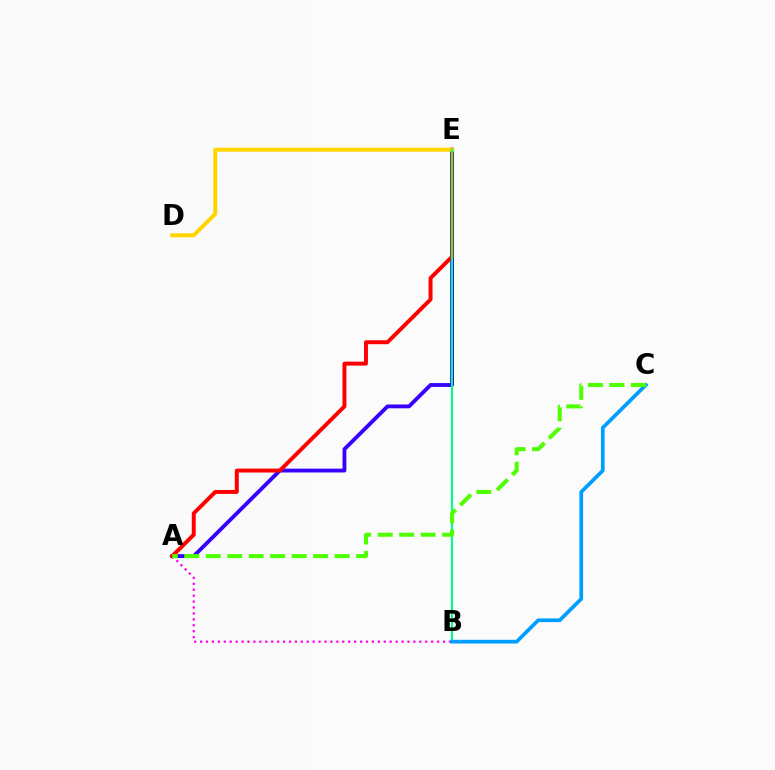{('A', 'E'): [{'color': '#3700ff', 'line_style': 'solid', 'thickness': 2.77}, {'color': '#ff0000', 'line_style': 'solid', 'thickness': 2.83}], ('A', 'B'): [{'color': '#ff00ed', 'line_style': 'dotted', 'thickness': 1.61}], ('D', 'E'): [{'color': '#ffd500', 'line_style': 'solid', 'thickness': 2.88}], ('B', 'E'): [{'color': '#00ff86', 'line_style': 'solid', 'thickness': 1.54}], ('B', 'C'): [{'color': '#009eff', 'line_style': 'solid', 'thickness': 2.68}], ('A', 'C'): [{'color': '#4fff00', 'line_style': 'dashed', 'thickness': 2.92}]}